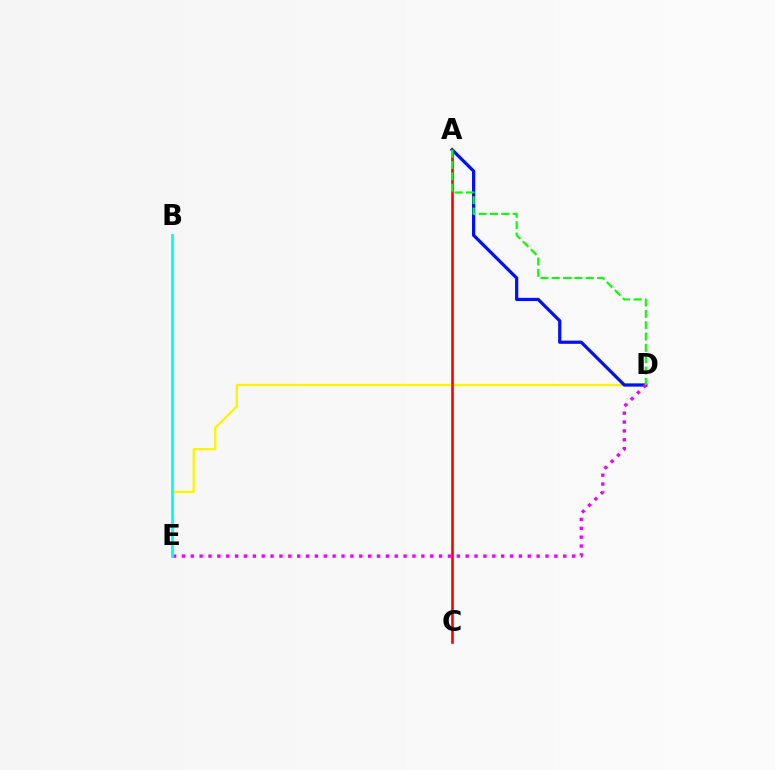{('D', 'E'): [{'color': '#fcf500', 'line_style': 'solid', 'thickness': 1.65}, {'color': '#ee00ff', 'line_style': 'dotted', 'thickness': 2.41}], ('A', 'D'): [{'color': '#0010ff', 'line_style': 'solid', 'thickness': 2.32}, {'color': '#08ff00', 'line_style': 'dashed', 'thickness': 1.54}], ('A', 'C'): [{'color': '#ff0000', 'line_style': 'solid', 'thickness': 1.89}], ('B', 'E'): [{'color': '#00fff6', 'line_style': 'solid', 'thickness': 2.05}]}